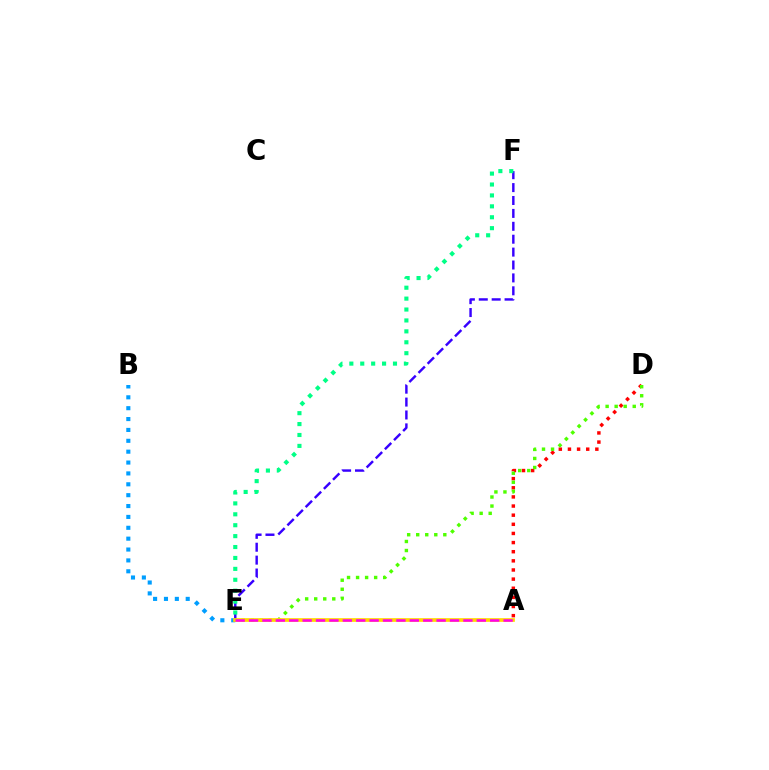{('E', 'F'): [{'color': '#3700ff', 'line_style': 'dashed', 'thickness': 1.75}, {'color': '#00ff86', 'line_style': 'dotted', 'thickness': 2.96}], ('A', 'D'): [{'color': '#ff0000', 'line_style': 'dotted', 'thickness': 2.48}], ('B', 'E'): [{'color': '#009eff', 'line_style': 'dotted', 'thickness': 2.95}], ('D', 'E'): [{'color': '#4fff00', 'line_style': 'dotted', 'thickness': 2.46}], ('A', 'E'): [{'color': '#ffd500', 'line_style': 'solid', 'thickness': 2.66}, {'color': '#ff00ed', 'line_style': 'dashed', 'thickness': 1.82}]}